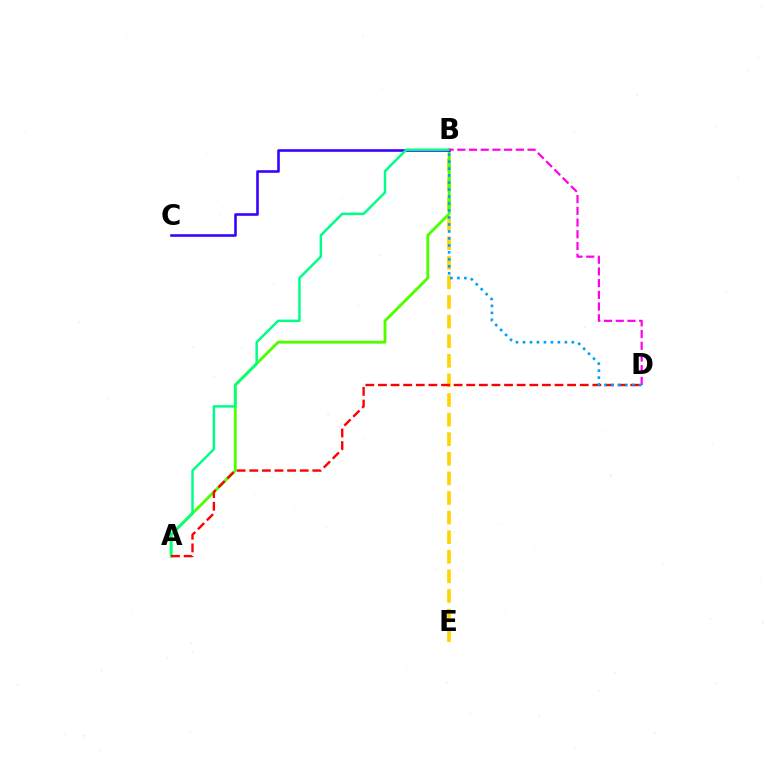{('B', 'E'): [{'color': '#ffd500', 'line_style': 'dashed', 'thickness': 2.66}], ('A', 'B'): [{'color': '#4fff00', 'line_style': 'solid', 'thickness': 2.07}, {'color': '#00ff86', 'line_style': 'solid', 'thickness': 1.78}], ('B', 'C'): [{'color': '#3700ff', 'line_style': 'solid', 'thickness': 1.85}], ('A', 'D'): [{'color': '#ff0000', 'line_style': 'dashed', 'thickness': 1.71}], ('B', 'D'): [{'color': '#ff00ed', 'line_style': 'dashed', 'thickness': 1.59}, {'color': '#009eff', 'line_style': 'dotted', 'thickness': 1.9}]}